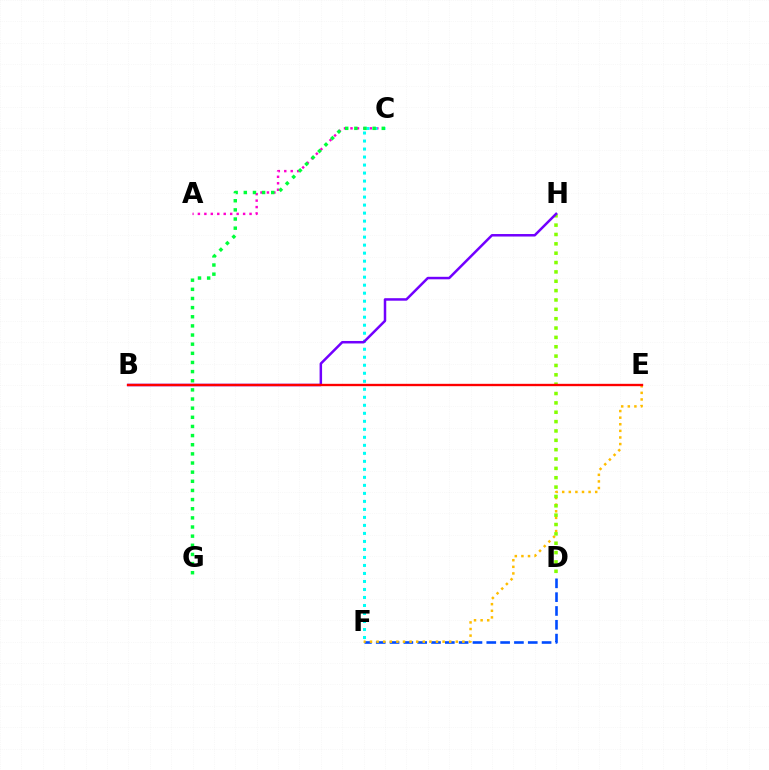{('D', 'F'): [{'color': '#004bff', 'line_style': 'dashed', 'thickness': 1.88}], ('E', 'F'): [{'color': '#ffbd00', 'line_style': 'dotted', 'thickness': 1.79}], ('A', 'C'): [{'color': '#ff00cf', 'line_style': 'dotted', 'thickness': 1.75}], ('D', 'H'): [{'color': '#84ff00', 'line_style': 'dotted', 'thickness': 2.54}], ('C', 'F'): [{'color': '#00fff6', 'line_style': 'dotted', 'thickness': 2.18}], ('C', 'G'): [{'color': '#00ff39', 'line_style': 'dotted', 'thickness': 2.48}], ('B', 'H'): [{'color': '#7200ff', 'line_style': 'solid', 'thickness': 1.8}], ('B', 'E'): [{'color': '#ff0000', 'line_style': 'solid', 'thickness': 1.7}]}